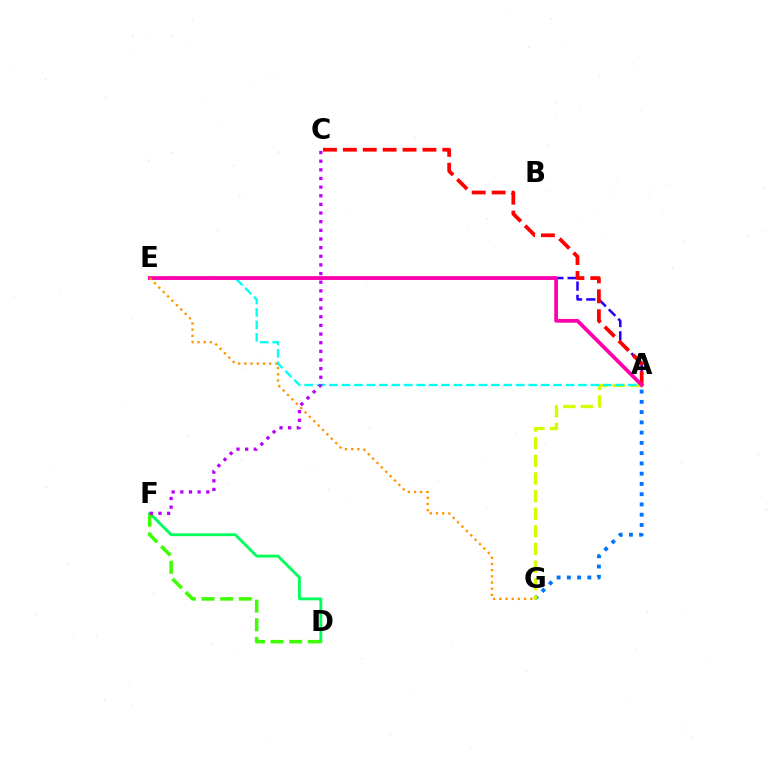{('A', 'E'): [{'color': '#2500ff', 'line_style': 'dashed', 'thickness': 1.81}, {'color': '#00fff6', 'line_style': 'dashed', 'thickness': 1.69}, {'color': '#ff00ac', 'line_style': 'solid', 'thickness': 2.71}], ('A', 'G'): [{'color': '#0074ff', 'line_style': 'dotted', 'thickness': 2.79}, {'color': '#d1ff00', 'line_style': 'dashed', 'thickness': 2.39}], ('D', 'F'): [{'color': '#00ff5c', 'line_style': 'solid', 'thickness': 2.05}, {'color': '#3dff00', 'line_style': 'dashed', 'thickness': 2.53}], ('A', 'C'): [{'color': '#ff0000', 'line_style': 'dashed', 'thickness': 2.7}], ('C', 'F'): [{'color': '#b900ff', 'line_style': 'dotted', 'thickness': 2.35}], ('E', 'G'): [{'color': '#ff9400', 'line_style': 'dotted', 'thickness': 1.68}]}